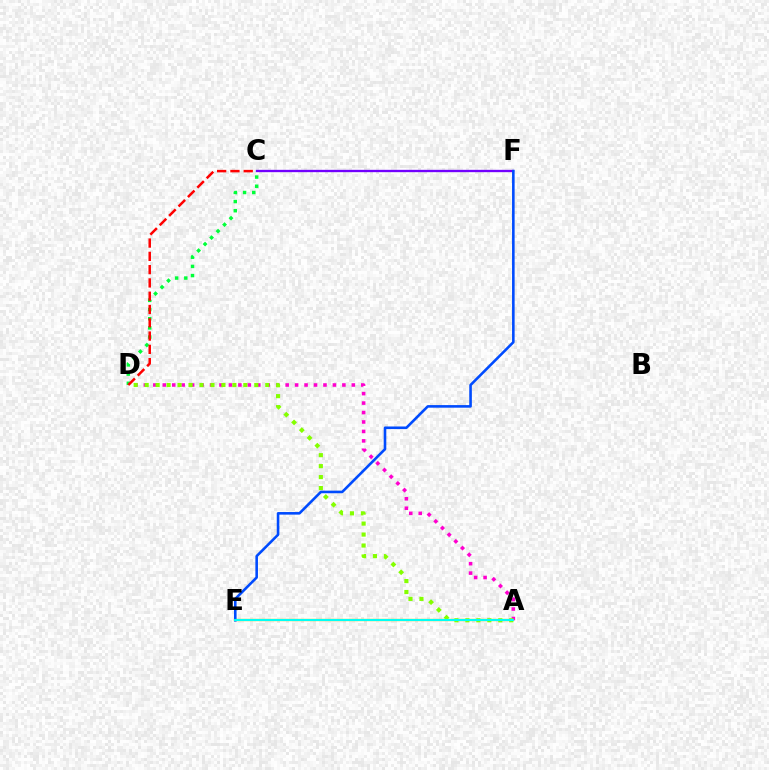{('A', 'E'): [{'color': '#ffbd00', 'line_style': 'solid', 'thickness': 1.69}, {'color': '#00fff6', 'line_style': 'solid', 'thickness': 1.51}], ('C', 'D'): [{'color': '#00ff39', 'line_style': 'dotted', 'thickness': 2.49}, {'color': '#ff0000', 'line_style': 'dashed', 'thickness': 1.81}], ('A', 'D'): [{'color': '#ff00cf', 'line_style': 'dotted', 'thickness': 2.57}, {'color': '#84ff00', 'line_style': 'dotted', 'thickness': 2.98}], ('C', 'F'): [{'color': '#7200ff', 'line_style': 'solid', 'thickness': 1.68}], ('E', 'F'): [{'color': '#004bff', 'line_style': 'solid', 'thickness': 1.87}]}